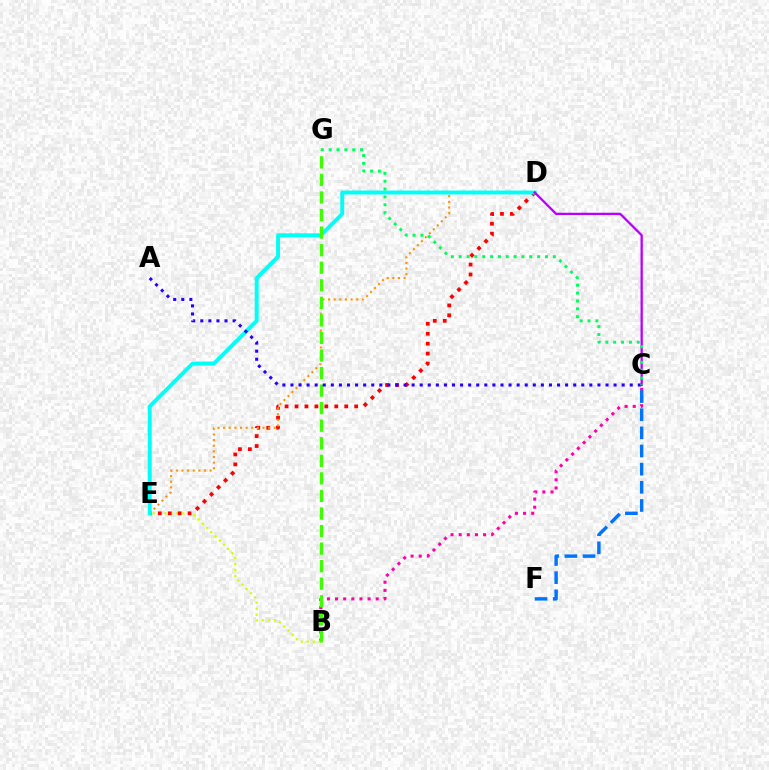{('B', 'C'): [{'color': '#ff00ac', 'line_style': 'dotted', 'thickness': 2.21}], ('B', 'E'): [{'color': '#d1ff00', 'line_style': 'dotted', 'thickness': 1.62}], ('D', 'E'): [{'color': '#ff0000', 'line_style': 'dotted', 'thickness': 2.7}, {'color': '#ff9400', 'line_style': 'dotted', 'thickness': 1.53}, {'color': '#00fff6', 'line_style': 'solid', 'thickness': 2.83}], ('B', 'G'): [{'color': '#3dff00', 'line_style': 'dashed', 'thickness': 2.38}], ('A', 'C'): [{'color': '#2500ff', 'line_style': 'dotted', 'thickness': 2.19}], ('C', 'D'): [{'color': '#b900ff', 'line_style': 'solid', 'thickness': 1.66}], ('C', 'F'): [{'color': '#0074ff', 'line_style': 'dashed', 'thickness': 2.47}], ('C', 'G'): [{'color': '#00ff5c', 'line_style': 'dotted', 'thickness': 2.13}]}